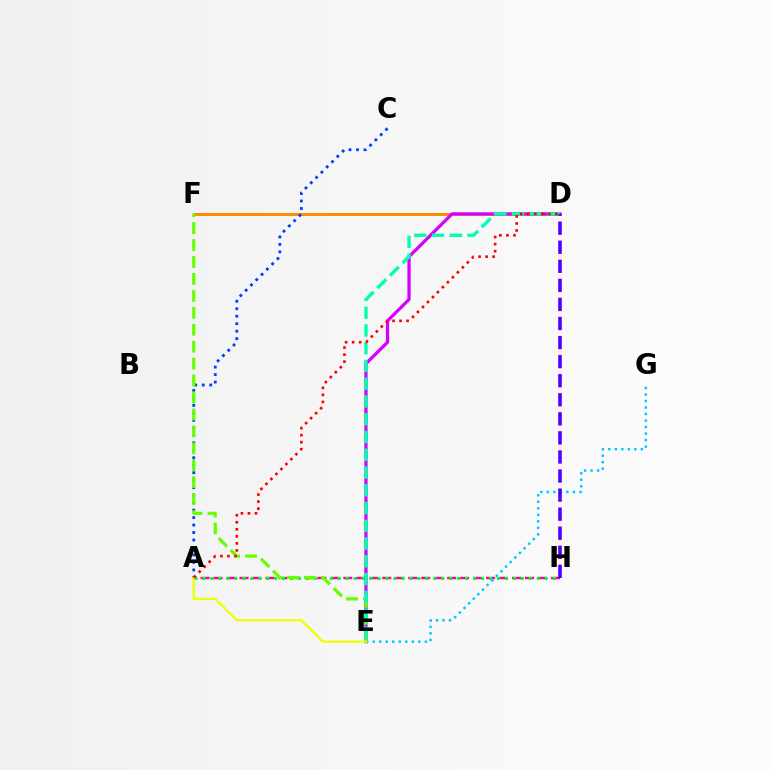{('A', 'H'): [{'color': '#ff00a0', 'line_style': 'dashed', 'thickness': 1.76}, {'color': '#00ff27', 'line_style': 'dotted', 'thickness': 2.16}], ('D', 'F'): [{'color': '#ff8800', 'line_style': 'solid', 'thickness': 2.08}], ('A', 'C'): [{'color': '#003fff', 'line_style': 'dotted', 'thickness': 2.03}], ('D', 'E'): [{'color': '#d600ff', 'line_style': 'solid', 'thickness': 2.34}, {'color': '#00ffaf', 'line_style': 'dashed', 'thickness': 2.41}], ('E', 'G'): [{'color': '#00c7ff', 'line_style': 'dotted', 'thickness': 1.77}], ('E', 'F'): [{'color': '#66ff00', 'line_style': 'dashed', 'thickness': 2.3}], ('A', 'E'): [{'color': '#eeff00', 'line_style': 'solid', 'thickness': 1.63}], ('D', 'H'): [{'color': '#4f00ff', 'line_style': 'dashed', 'thickness': 2.59}], ('A', 'D'): [{'color': '#ff0000', 'line_style': 'dotted', 'thickness': 1.91}]}